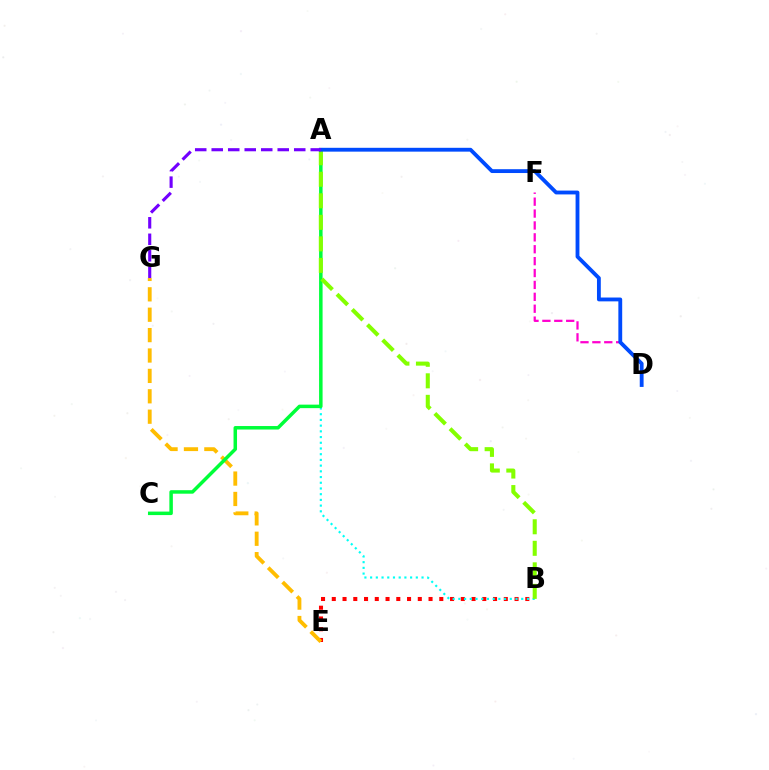{('B', 'E'): [{'color': '#ff0000', 'line_style': 'dotted', 'thickness': 2.92}], ('E', 'G'): [{'color': '#ffbd00', 'line_style': 'dashed', 'thickness': 2.77}], ('A', 'B'): [{'color': '#00fff6', 'line_style': 'dotted', 'thickness': 1.55}, {'color': '#84ff00', 'line_style': 'dashed', 'thickness': 2.93}], ('A', 'C'): [{'color': '#00ff39', 'line_style': 'solid', 'thickness': 2.52}], ('D', 'F'): [{'color': '#ff00cf', 'line_style': 'dashed', 'thickness': 1.62}], ('A', 'D'): [{'color': '#004bff', 'line_style': 'solid', 'thickness': 2.76}], ('A', 'G'): [{'color': '#7200ff', 'line_style': 'dashed', 'thickness': 2.24}]}